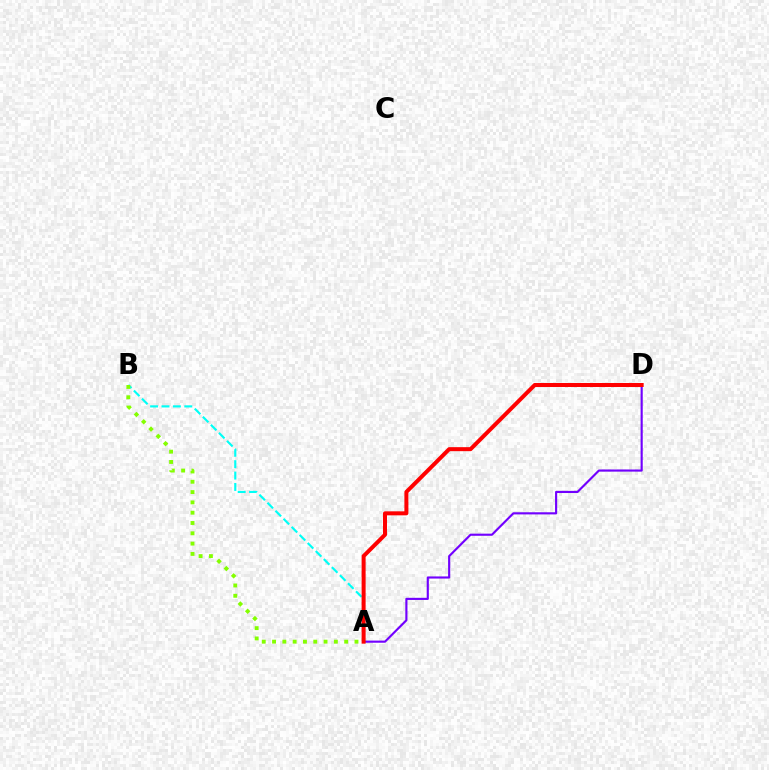{('A', 'B'): [{'color': '#00fff6', 'line_style': 'dashed', 'thickness': 1.55}, {'color': '#84ff00', 'line_style': 'dotted', 'thickness': 2.8}], ('A', 'D'): [{'color': '#7200ff', 'line_style': 'solid', 'thickness': 1.54}, {'color': '#ff0000', 'line_style': 'solid', 'thickness': 2.88}]}